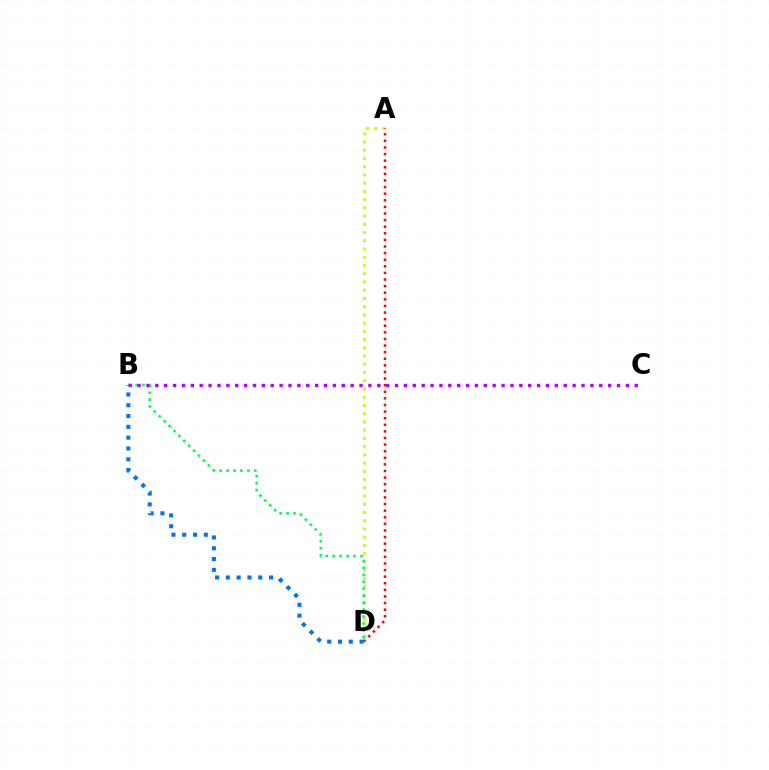{('A', 'D'): [{'color': '#d1ff00', 'line_style': 'dotted', 'thickness': 2.24}, {'color': '#ff0000', 'line_style': 'dotted', 'thickness': 1.79}], ('B', 'D'): [{'color': '#0074ff', 'line_style': 'dotted', 'thickness': 2.93}, {'color': '#00ff5c', 'line_style': 'dotted', 'thickness': 1.89}], ('B', 'C'): [{'color': '#b900ff', 'line_style': 'dotted', 'thickness': 2.41}]}